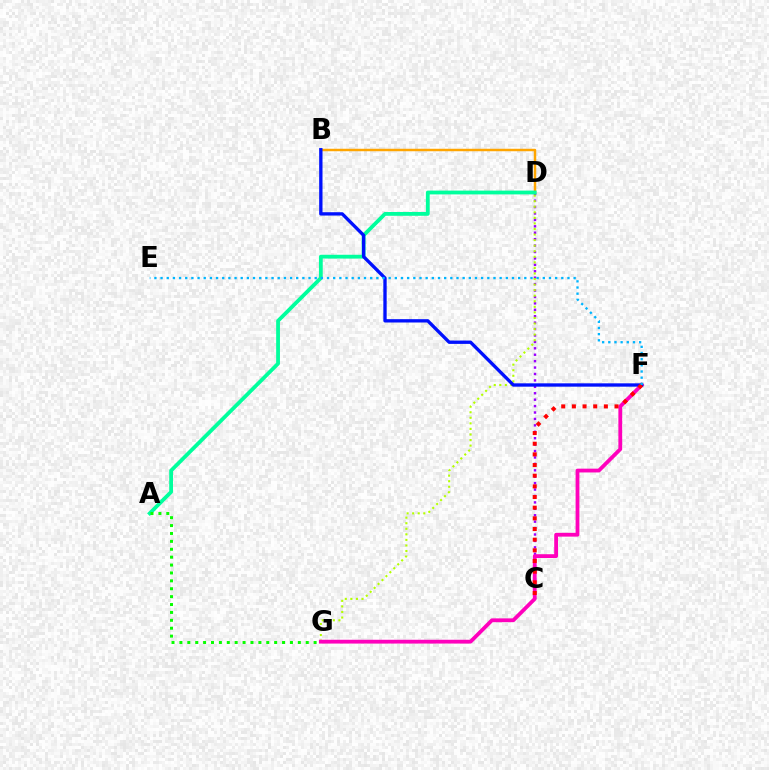{('B', 'D'): [{'color': '#ffa500', 'line_style': 'solid', 'thickness': 1.78}], ('C', 'D'): [{'color': '#9b00ff', 'line_style': 'dotted', 'thickness': 1.74}], ('D', 'G'): [{'color': '#b3ff00', 'line_style': 'dotted', 'thickness': 1.51}], ('A', 'D'): [{'color': '#00ff9d', 'line_style': 'solid', 'thickness': 2.73}], ('F', 'G'): [{'color': '#ff00bd', 'line_style': 'solid', 'thickness': 2.73}], ('B', 'F'): [{'color': '#0010ff', 'line_style': 'solid', 'thickness': 2.4}], ('C', 'F'): [{'color': '#ff0000', 'line_style': 'dotted', 'thickness': 2.9}], ('E', 'F'): [{'color': '#00b5ff', 'line_style': 'dotted', 'thickness': 1.68}], ('A', 'G'): [{'color': '#08ff00', 'line_style': 'dotted', 'thickness': 2.15}]}